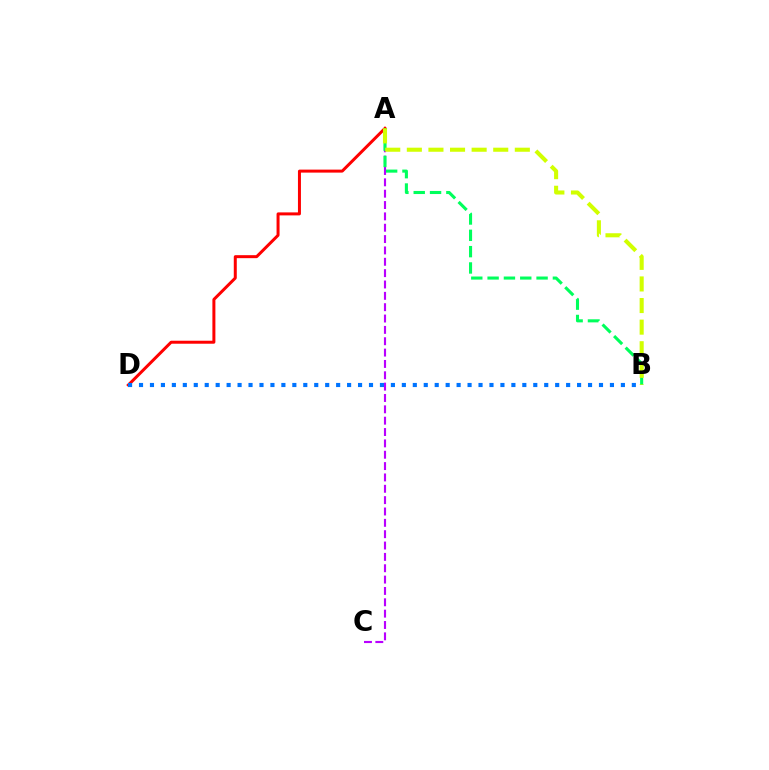{('A', 'C'): [{'color': '#b900ff', 'line_style': 'dashed', 'thickness': 1.54}], ('A', 'D'): [{'color': '#ff0000', 'line_style': 'solid', 'thickness': 2.16}], ('B', 'D'): [{'color': '#0074ff', 'line_style': 'dotted', 'thickness': 2.98}], ('A', 'B'): [{'color': '#00ff5c', 'line_style': 'dashed', 'thickness': 2.22}, {'color': '#d1ff00', 'line_style': 'dashed', 'thickness': 2.93}]}